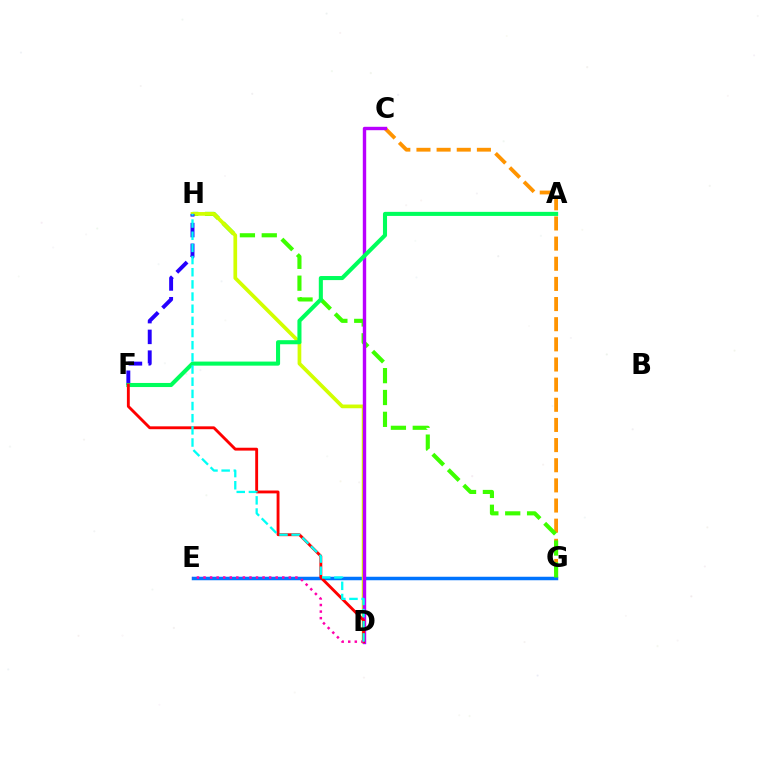{('C', 'G'): [{'color': '#ff9400', 'line_style': 'dashed', 'thickness': 2.74}], ('E', 'G'): [{'color': '#0074ff', 'line_style': 'solid', 'thickness': 2.51}], ('G', 'H'): [{'color': '#3dff00', 'line_style': 'dashed', 'thickness': 2.97}], ('D', 'H'): [{'color': '#d1ff00', 'line_style': 'solid', 'thickness': 2.67}, {'color': '#00fff6', 'line_style': 'dashed', 'thickness': 1.65}], ('F', 'H'): [{'color': '#2500ff', 'line_style': 'dashed', 'thickness': 2.82}], ('C', 'D'): [{'color': '#b900ff', 'line_style': 'solid', 'thickness': 2.45}], ('A', 'F'): [{'color': '#00ff5c', 'line_style': 'solid', 'thickness': 2.93}], ('D', 'F'): [{'color': '#ff0000', 'line_style': 'solid', 'thickness': 2.07}], ('D', 'E'): [{'color': '#ff00ac', 'line_style': 'dotted', 'thickness': 1.78}]}